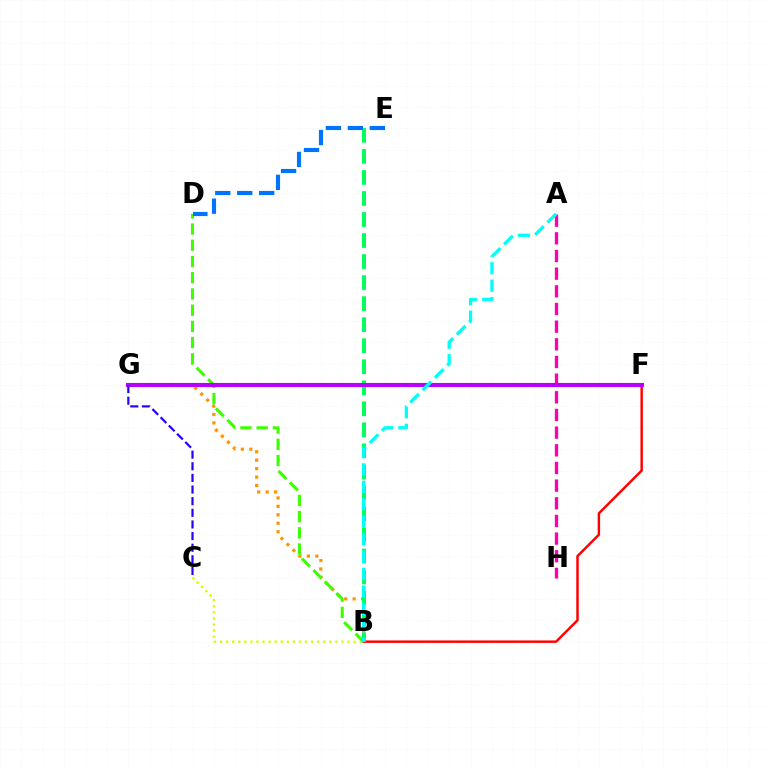{('B', 'G'): [{'color': '#ff9400', 'line_style': 'dotted', 'thickness': 2.29}], ('B', 'F'): [{'color': '#ff0000', 'line_style': 'solid', 'thickness': 1.76}], ('B', 'C'): [{'color': '#d1ff00', 'line_style': 'dotted', 'thickness': 1.65}], ('B', 'E'): [{'color': '#00ff5c', 'line_style': 'dashed', 'thickness': 2.86}], ('A', 'H'): [{'color': '#ff00ac', 'line_style': 'dashed', 'thickness': 2.4}], ('B', 'D'): [{'color': '#3dff00', 'line_style': 'dashed', 'thickness': 2.2}], ('F', 'G'): [{'color': '#b900ff', 'line_style': 'solid', 'thickness': 2.93}], ('A', 'B'): [{'color': '#00fff6', 'line_style': 'dashed', 'thickness': 2.37}], ('C', 'G'): [{'color': '#2500ff', 'line_style': 'dashed', 'thickness': 1.58}], ('D', 'E'): [{'color': '#0074ff', 'line_style': 'dashed', 'thickness': 2.98}]}